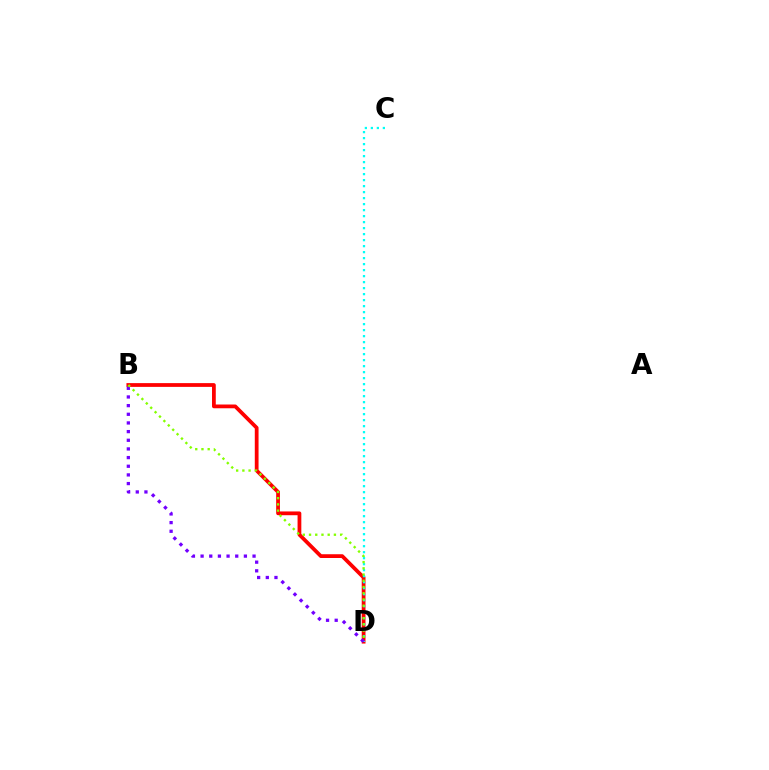{('B', 'D'): [{'color': '#ff0000', 'line_style': 'solid', 'thickness': 2.71}, {'color': '#7200ff', 'line_style': 'dotted', 'thickness': 2.35}, {'color': '#84ff00', 'line_style': 'dotted', 'thickness': 1.69}], ('C', 'D'): [{'color': '#00fff6', 'line_style': 'dotted', 'thickness': 1.63}]}